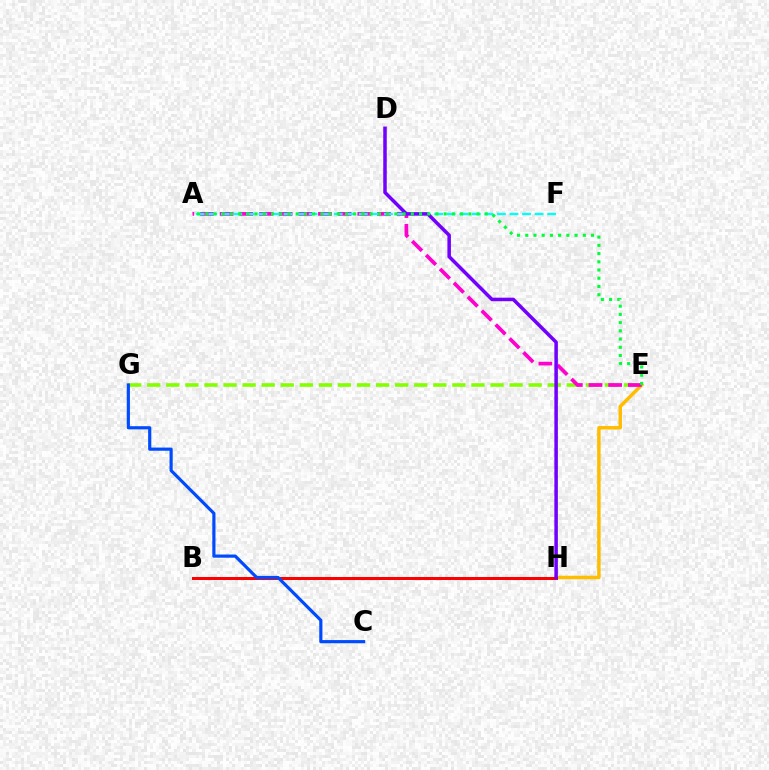{('E', 'G'): [{'color': '#84ff00', 'line_style': 'dashed', 'thickness': 2.59}], ('E', 'H'): [{'color': '#ffbd00', 'line_style': 'solid', 'thickness': 2.5}], ('A', 'E'): [{'color': '#ff00cf', 'line_style': 'dashed', 'thickness': 2.67}, {'color': '#00ff39', 'line_style': 'dotted', 'thickness': 2.23}], ('B', 'H'): [{'color': '#ff0000', 'line_style': 'solid', 'thickness': 2.17}], ('C', 'G'): [{'color': '#004bff', 'line_style': 'solid', 'thickness': 2.29}], ('A', 'F'): [{'color': '#00fff6', 'line_style': 'dashed', 'thickness': 1.71}], ('D', 'H'): [{'color': '#7200ff', 'line_style': 'solid', 'thickness': 2.53}]}